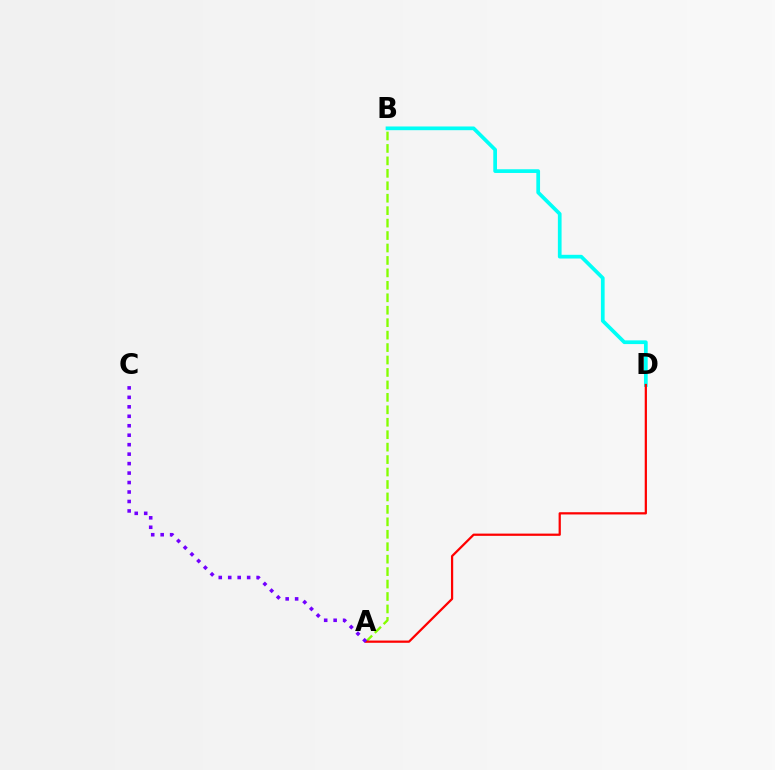{('A', 'B'): [{'color': '#84ff00', 'line_style': 'dashed', 'thickness': 1.69}], ('B', 'D'): [{'color': '#00fff6', 'line_style': 'solid', 'thickness': 2.67}], ('A', 'D'): [{'color': '#ff0000', 'line_style': 'solid', 'thickness': 1.61}], ('A', 'C'): [{'color': '#7200ff', 'line_style': 'dotted', 'thickness': 2.57}]}